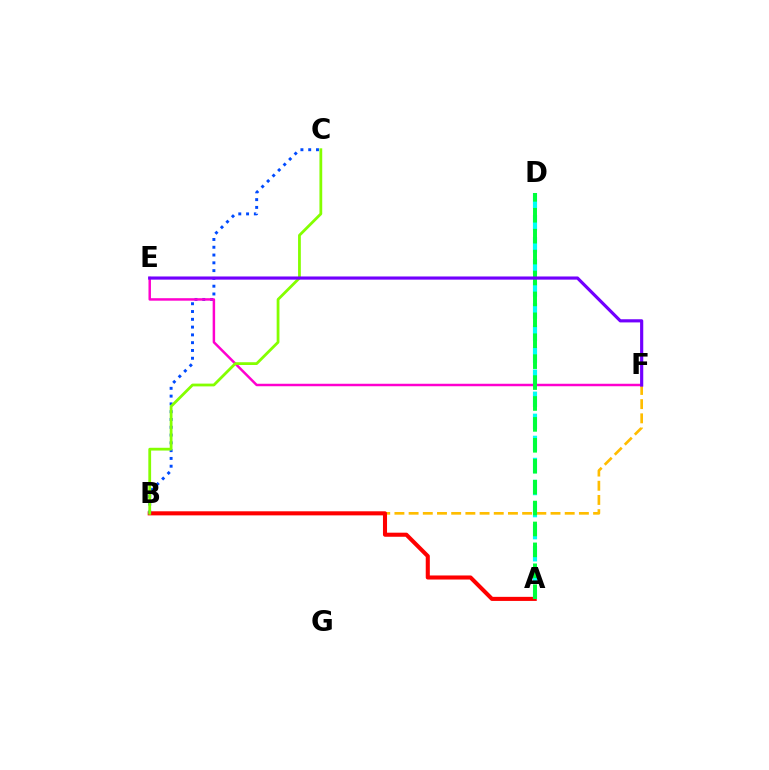{('B', 'F'): [{'color': '#ffbd00', 'line_style': 'dashed', 'thickness': 1.93}], ('A', 'B'): [{'color': '#ff0000', 'line_style': 'solid', 'thickness': 2.93}], ('B', 'C'): [{'color': '#004bff', 'line_style': 'dotted', 'thickness': 2.12}, {'color': '#84ff00', 'line_style': 'solid', 'thickness': 2.0}], ('A', 'D'): [{'color': '#00fff6', 'line_style': 'dashed', 'thickness': 3.0}, {'color': '#00ff39', 'line_style': 'dashed', 'thickness': 2.84}], ('E', 'F'): [{'color': '#ff00cf', 'line_style': 'solid', 'thickness': 1.79}, {'color': '#7200ff', 'line_style': 'solid', 'thickness': 2.28}]}